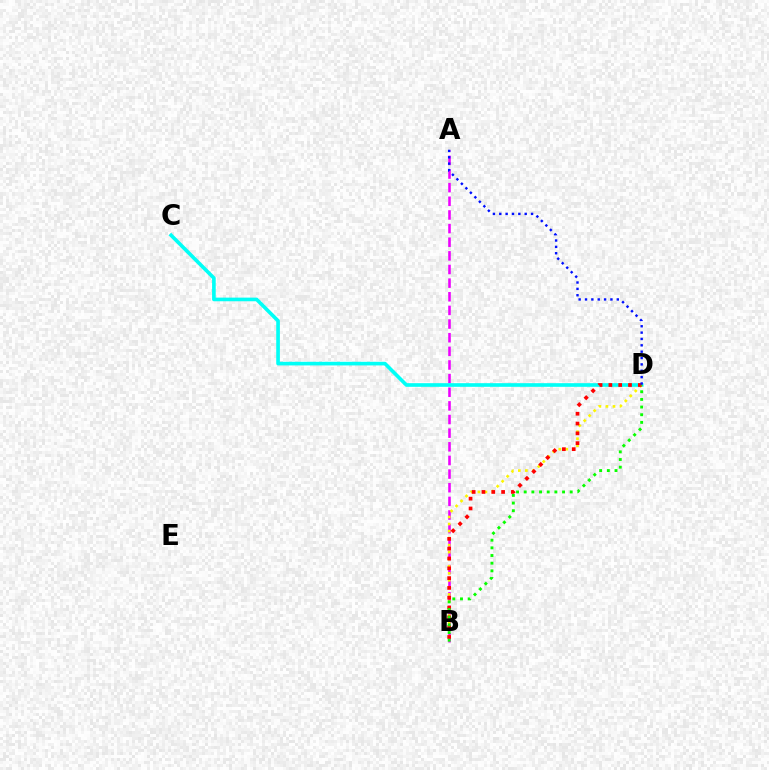{('A', 'B'): [{'color': '#ee00ff', 'line_style': 'dashed', 'thickness': 1.85}], ('C', 'D'): [{'color': '#00fff6', 'line_style': 'solid', 'thickness': 2.62}], ('B', 'D'): [{'color': '#fcf500', 'line_style': 'dotted', 'thickness': 1.91}, {'color': '#ff0000', 'line_style': 'dotted', 'thickness': 2.67}, {'color': '#08ff00', 'line_style': 'dotted', 'thickness': 2.08}], ('A', 'D'): [{'color': '#0010ff', 'line_style': 'dotted', 'thickness': 1.73}]}